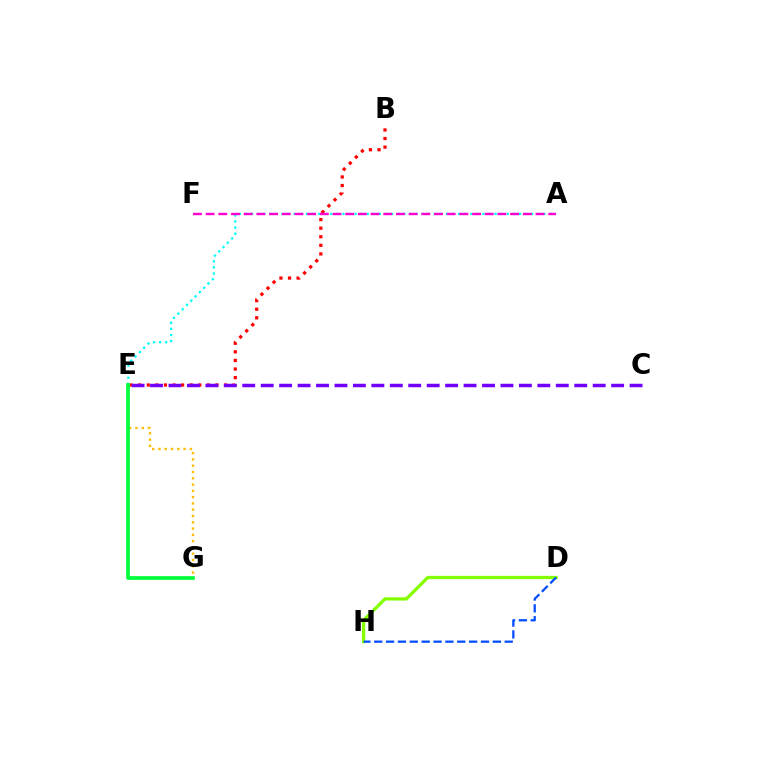{('B', 'E'): [{'color': '#ff0000', 'line_style': 'dotted', 'thickness': 2.33}], ('D', 'H'): [{'color': '#84ff00', 'line_style': 'solid', 'thickness': 2.35}, {'color': '#004bff', 'line_style': 'dashed', 'thickness': 1.61}], ('A', 'E'): [{'color': '#00fff6', 'line_style': 'dotted', 'thickness': 1.65}], ('E', 'G'): [{'color': '#ffbd00', 'line_style': 'dotted', 'thickness': 1.71}, {'color': '#00ff39', 'line_style': 'solid', 'thickness': 2.67}], ('A', 'F'): [{'color': '#ff00cf', 'line_style': 'dashed', 'thickness': 1.72}], ('C', 'E'): [{'color': '#7200ff', 'line_style': 'dashed', 'thickness': 2.51}]}